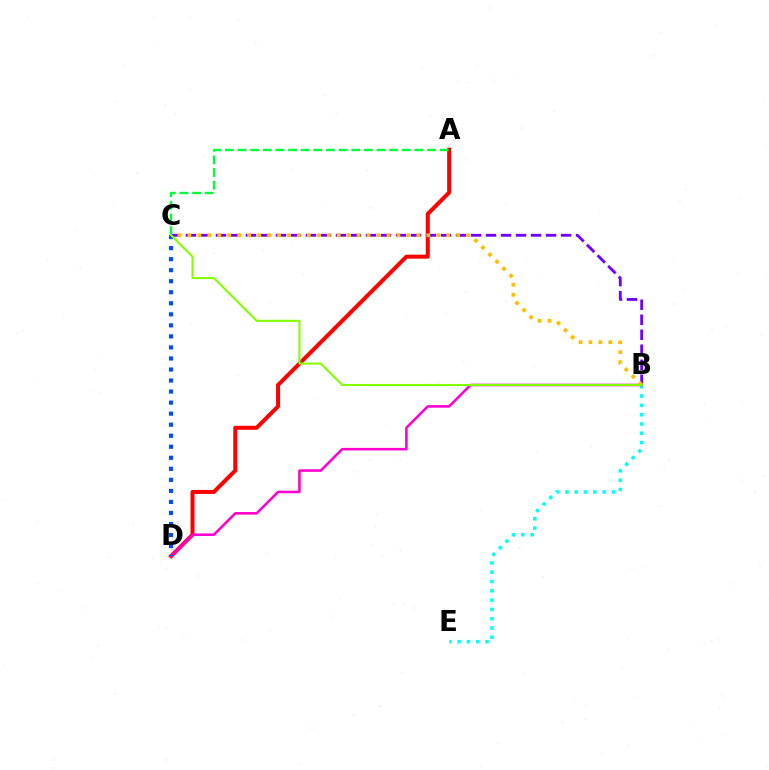{('A', 'D'): [{'color': '#ff0000', 'line_style': 'solid', 'thickness': 2.89}], ('B', 'E'): [{'color': '#00fff6', 'line_style': 'dotted', 'thickness': 2.53}], ('A', 'C'): [{'color': '#00ff39', 'line_style': 'dashed', 'thickness': 1.72}], ('B', 'D'): [{'color': '#ff00cf', 'line_style': 'solid', 'thickness': 1.85}], ('C', 'D'): [{'color': '#004bff', 'line_style': 'dotted', 'thickness': 3.0}], ('B', 'C'): [{'color': '#7200ff', 'line_style': 'dashed', 'thickness': 2.04}, {'color': '#ffbd00', 'line_style': 'dotted', 'thickness': 2.7}, {'color': '#84ff00', 'line_style': 'solid', 'thickness': 1.52}]}